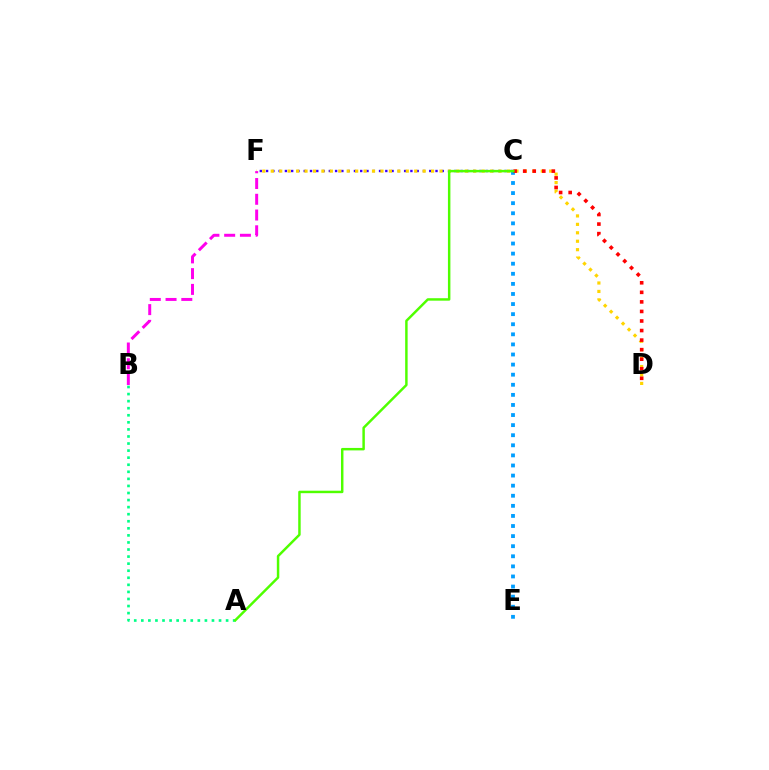{('C', 'F'): [{'color': '#3700ff', 'line_style': 'dotted', 'thickness': 1.7}], ('D', 'F'): [{'color': '#ffd500', 'line_style': 'dotted', 'thickness': 2.29}], ('C', 'E'): [{'color': '#009eff', 'line_style': 'dotted', 'thickness': 2.74}], ('C', 'D'): [{'color': '#ff0000', 'line_style': 'dotted', 'thickness': 2.6}], ('A', 'B'): [{'color': '#00ff86', 'line_style': 'dotted', 'thickness': 1.92}], ('A', 'C'): [{'color': '#4fff00', 'line_style': 'solid', 'thickness': 1.77}], ('B', 'F'): [{'color': '#ff00ed', 'line_style': 'dashed', 'thickness': 2.14}]}